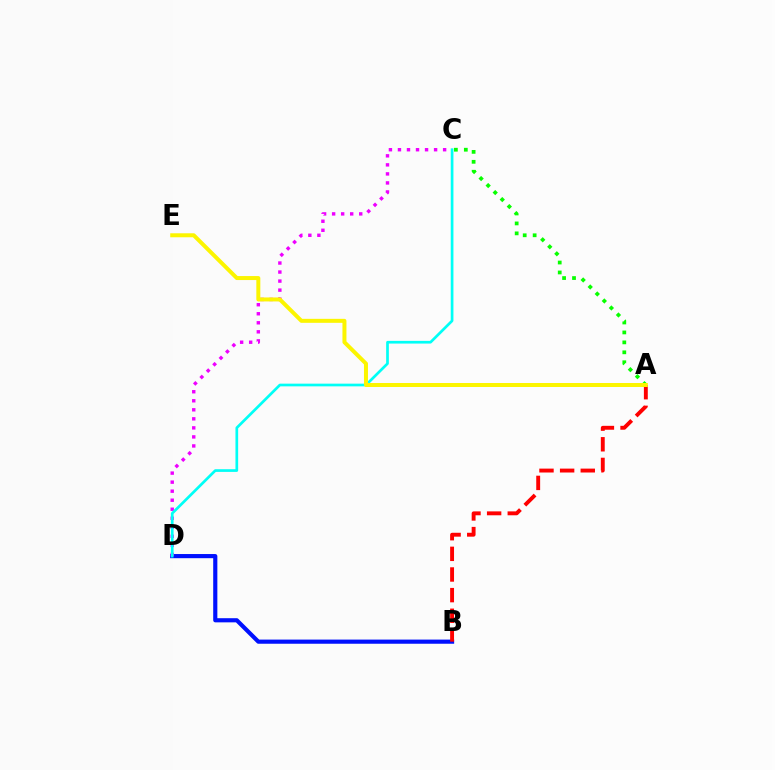{('A', 'C'): [{'color': '#08ff00', 'line_style': 'dotted', 'thickness': 2.7}], ('B', 'D'): [{'color': '#0010ff', 'line_style': 'solid', 'thickness': 2.99}], ('C', 'D'): [{'color': '#ee00ff', 'line_style': 'dotted', 'thickness': 2.45}, {'color': '#00fff6', 'line_style': 'solid', 'thickness': 1.94}], ('A', 'B'): [{'color': '#ff0000', 'line_style': 'dashed', 'thickness': 2.8}], ('A', 'E'): [{'color': '#fcf500', 'line_style': 'solid', 'thickness': 2.87}]}